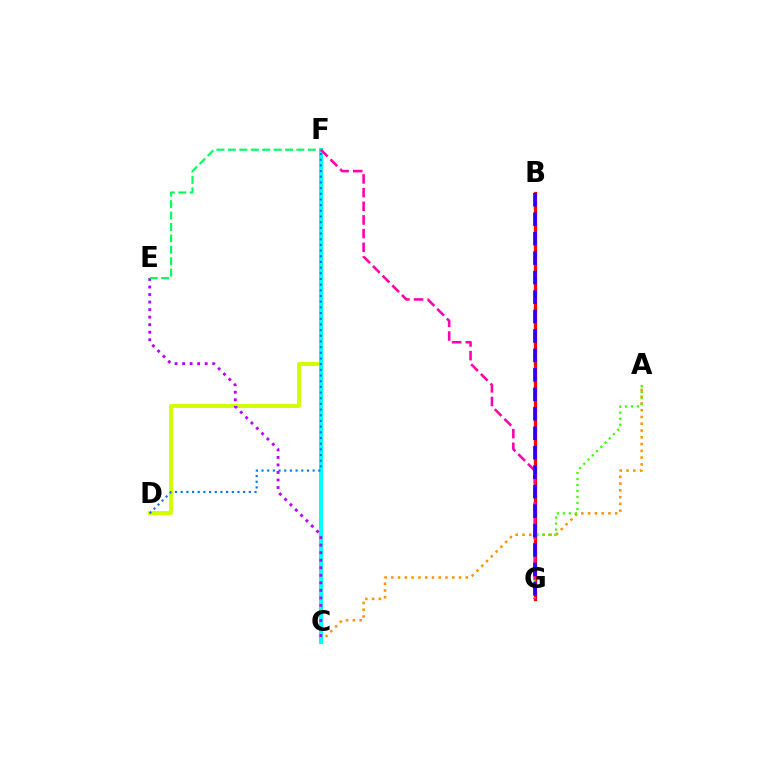{('B', 'G'): [{'color': '#ff0000', 'line_style': 'solid', 'thickness': 2.37}, {'color': '#2500ff', 'line_style': 'dashed', 'thickness': 2.64}], ('A', 'C'): [{'color': '#ff9400', 'line_style': 'dotted', 'thickness': 1.84}], ('D', 'F'): [{'color': '#d1ff00', 'line_style': 'solid', 'thickness': 2.83}, {'color': '#0074ff', 'line_style': 'dotted', 'thickness': 1.54}], ('A', 'G'): [{'color': '#3dff00', 'line_style': 'dotted', 'thickness': 1.63}], ('C', 'F'): [{'color': '#00fff6', 'line_style': 'solid', 'thickness': 2.86}], ('C', 'E'): [{'color': '#b900ff', 'line_style': 'dotted', 'thickness': 2.05}], ('E', 'F'): [{'color': '#00ff5c', 'line_style': 'dashed', 'thickness': 1.55}], ('F', 'G'): [{'color': '#ff00ac', 'line_style': 'dashed', 'thickness': 1.86}]}